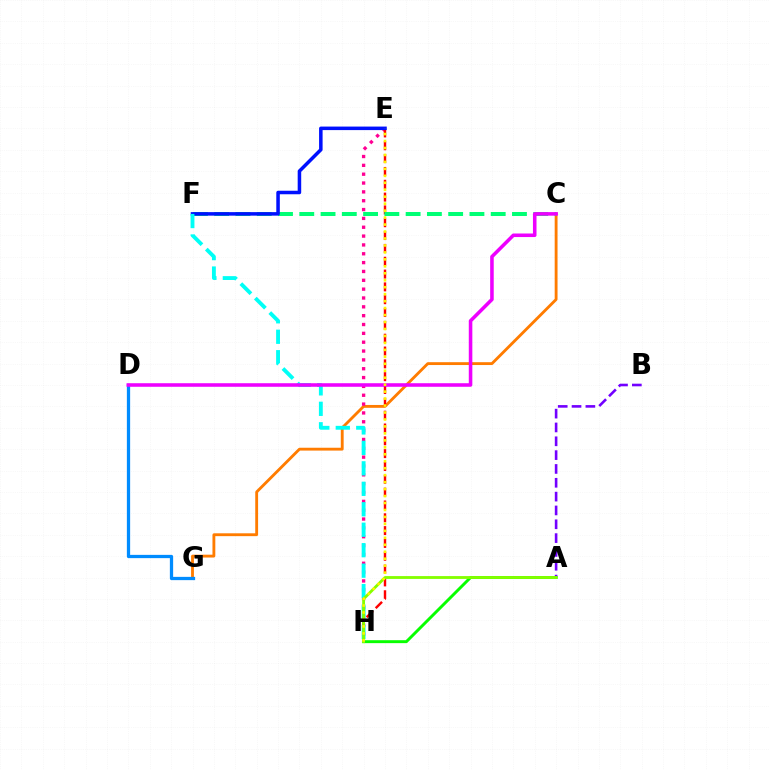{('C', 'G'): [{'color': '#ff7c00', 'line_style': 'solid', 'thickness': 2.05}], ('A', 'B'): [{'color': '#7200ff', 'line_style': 'dashed', 'thickness': 1.88}], ('E', 'H'): [{'color': '#ff0094', 'line_style': 'dotted', 'thickness': 2.4}, {'color': '#ff0000', 'line_style': 'dashed', 'thickness': 1.74}, {'color': '#fcf500', 'line_style': 'dotted', 'thickness': 1.89}], ('C', 'F'): [{'color': '#00ff74', 'line_style': 'dashed', 'thickness': 2.89}], ('E', 'F'): [{'color': '#0010ff', 'line_style': 'solid', 'thickness': 2.53}], ('F', 'H'): [{'color': '#00fff6', 'line_style': 'dashed', 'thickness': 2.78}], ('D', 'G'): [{'color': '#008cff', 'line_style': 'solid', 'thickness': 2.35}], ('A', 'H'): [{'color': '#08ff00', 'line_style': 'solid', 'thickness': 2.11}, {'color': '#84ff00', 'line_style': 'solid', 'thickness': 2.04}], ('C', 'D'): [{'color': '#ee00ff', 'line_style': 'solid', 'thickness': 2.56}]}